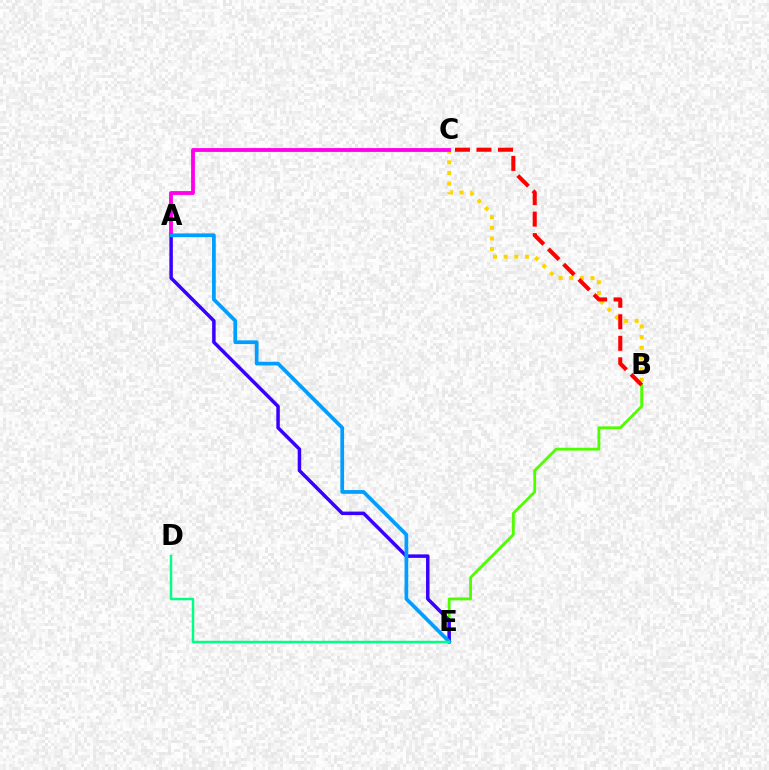{('B', 'E'): [{'color': '#4fff00', 'line_style': 'solid', 'thickness': 2.03}], ('B', 'C'): [{'color': '#ffd500', 'line_style': 'dotted', 'thickness': 2.89}, {'color': '#ff0000', 'line_style': 'dashed', 'thickness': 2.92}], ('A', 'C'): [{'color': '#ff00ed', 'line_style': 'solid', 'thickness': 2.76}], ('A', 'E'): [{'color': '#3700ff', 'line_style': 'solid', 'thickness': 2.51}, {'color': '#009eff', 'line_style': 'solid', 'thickness': 2.68}], ('D', 'E'): [{'color': '#00ff86', 'line_style': 'solid', 'thickness': 1.78}]}